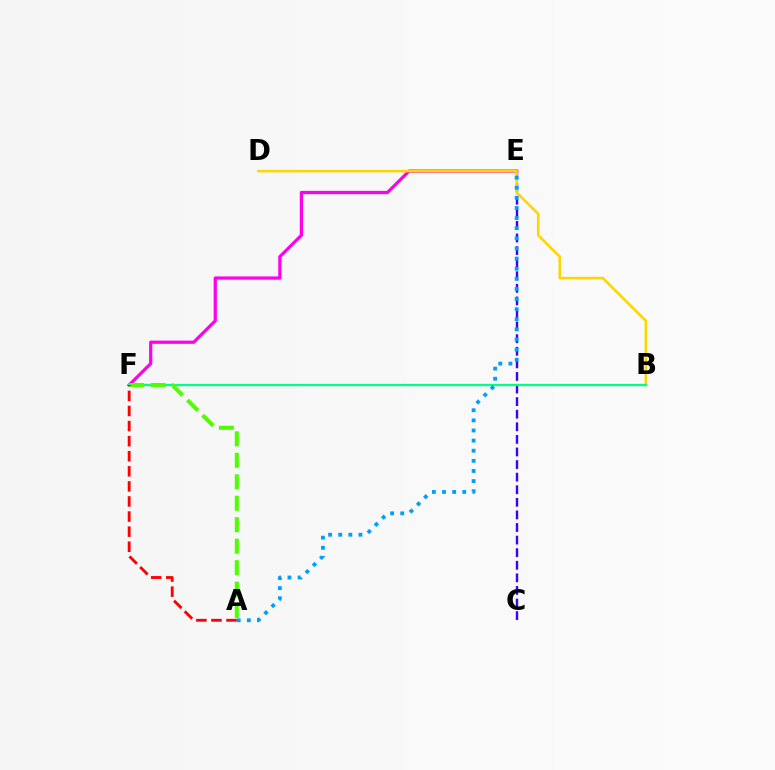{('E', 'F'): [{'color': '#ff00ed', 'line_style': 'solid', 'thickness': 2.33}], ('C', 'E'): [{'color': '#3700ff', 'line_style': 'dashed', 'thickness': 1.71}], ('B', 'D'): [{'color': '#ffd500', 'line_style': 'solid', 'thickness': 1.82}], ('B', 'F'): [{'color': '#00ff86', 'line_style': 'solid', 'thickness': 1.64}], ('A', 'F'): [{'color': '#4fff00', 'line_style': 'dashed', 'thickness': 2.92}, {'color': '#ff0000', 'line_style': 'dashed', 'thickness': 2.05}], ('A', 'E'): [{'color': '#009eff', 'line_style': 'dotted', 'thickness': 2.75}]}